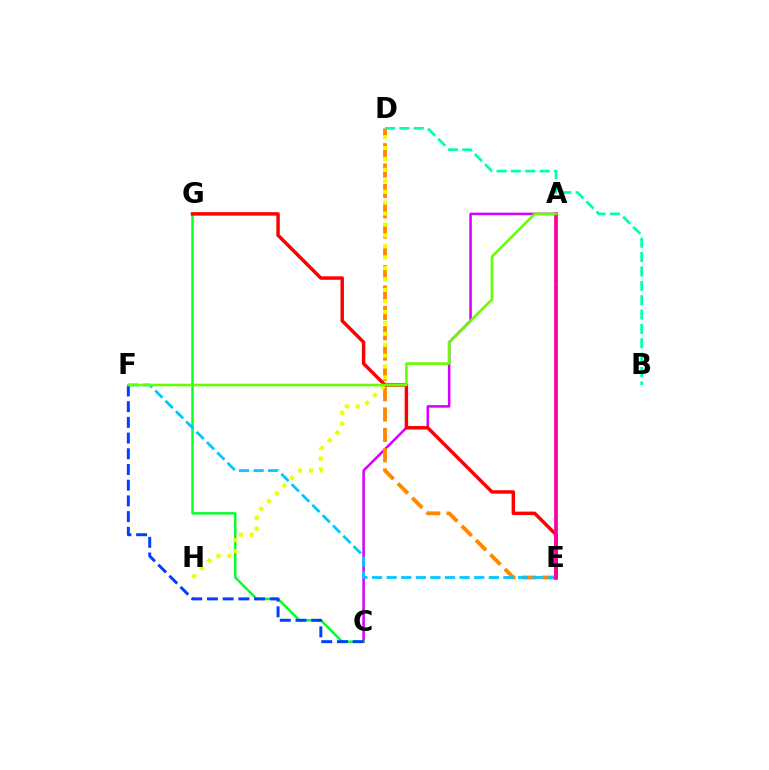{('A', 'C'): [{'color': '#d600ff', 'line_style': 'solid', 'thickness': 1.83}], ('C', 'G'): [{'color': '#00ff27', 'line_style': 'solid', 'thickness': 1.75}], ('A', 'E'): [{'color': '#4f00ff', 'line_style': 'dotted', 'thickness': 1.78}, {'color': '#ff00a0', 'line_style': 'solid', 'thickness': 2.63}], ('E', 'G'): [{'color': '#ff0000', 'line_style': 'solid', 'thickness': 2.49}], ('D', 'E'): [{'color': '#ff8800', 'line_style': 'dashed', 'thickness': 2.76}], ('D', 'H'): [{'color': '#eeff00', 'line_style': 'dotted', 'thickness': 2.97}], ('E', 'F'): [{'color': '#00c7ff', 'line_style': 'dashed', 'thickness': 1.98}], ('B', 'D'): [{'color': '#00ffaf', 'line_style': 'dashed', 'thickness': 1.95}], ('C', 'F'): [{'color': '#003fff', 'line_style': 'dashed', 'thickness': 2.13}], ('A', 'F'): [{'color': '#66ff00', 'line_style': 'solid', 'thickness': 1.89}]}